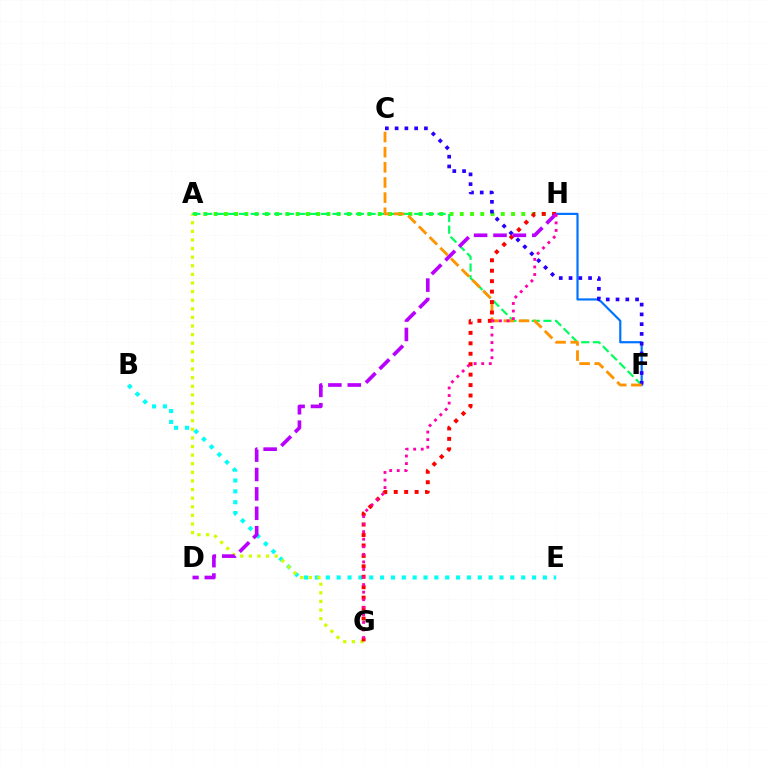{('A', 'H'): [{'color': '#3dff00', 'line_style': 'dotted', 'thickness': 2.79}], ('B', 'E'): [{'color': '#00fff6', 'line_style': 'dotted', 'thickness': 2.95}], ('F', 'H'): [{'color': '#0074ff', 'line_style': 'solid', 'thickness': 1.58}], ('A', 'G'): [{'color': '#d1ff00', 'line_style': 'dotted', 'thickness': 2.34}], ('A', 'F'): [{'color': '#00ff5c', 'line_style': 'dashed', 'thickness': 1.59}], ('C', 'F'): [{'color': '#2500ff', 'line_style': 'dotted', 'thickness': 2.65}, {'color': '#ff9400', 'line_style': 'dashed', 'thickness': 2.06}], ('G', 'H'): [{'color': '#ff0000', 'line_style': 'dotted', 'thickness': 2.84}, {'color': '#ff00ac', 'line_style': 'dotted', 'thickness': 2.05}], ('D', 'H'): [{'color': '#b900ff', 'line_style': 'dashed', 'thickness': 2.64}]}